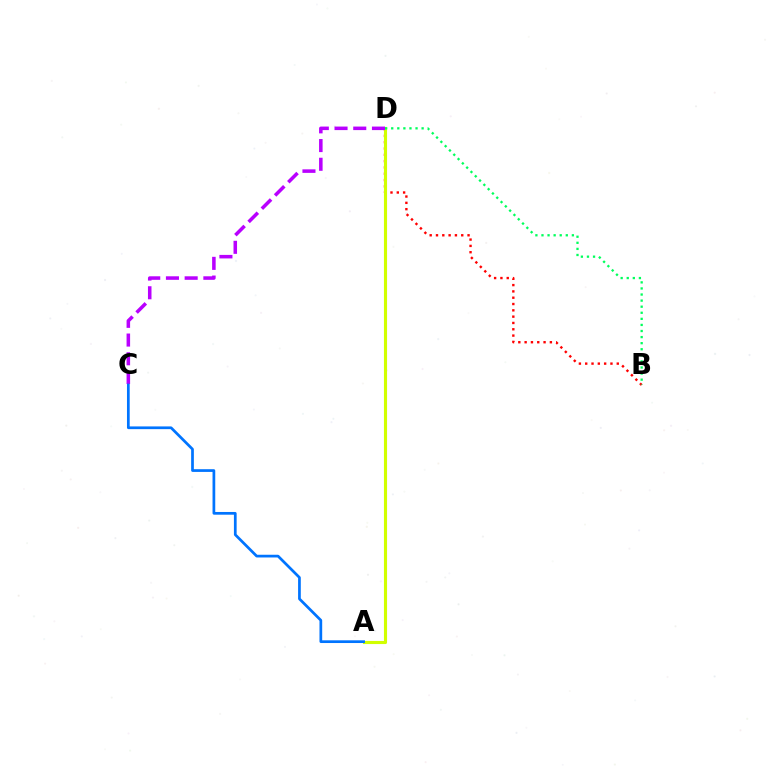{('B', 'D'): [{'color': '#ff0000', 'line_style': 'dotted', 'thickness': 1.72}, {'color': '#00ff5c', 'line_style': 'dotted', 'thickness': 1.65}], ('A', 'D'): [{'color': '#d1ff00', 'line_style': 'solid', 'thickness': 2.24}], ('C', 'D'): [{'color': '#b900ff', 'line_style': 'dashed', 'thickness': 2.54}], ('A', 'C'): [{'color': '#0074ff', 'line_style': 'solid', 'thickness': 1.96}]}